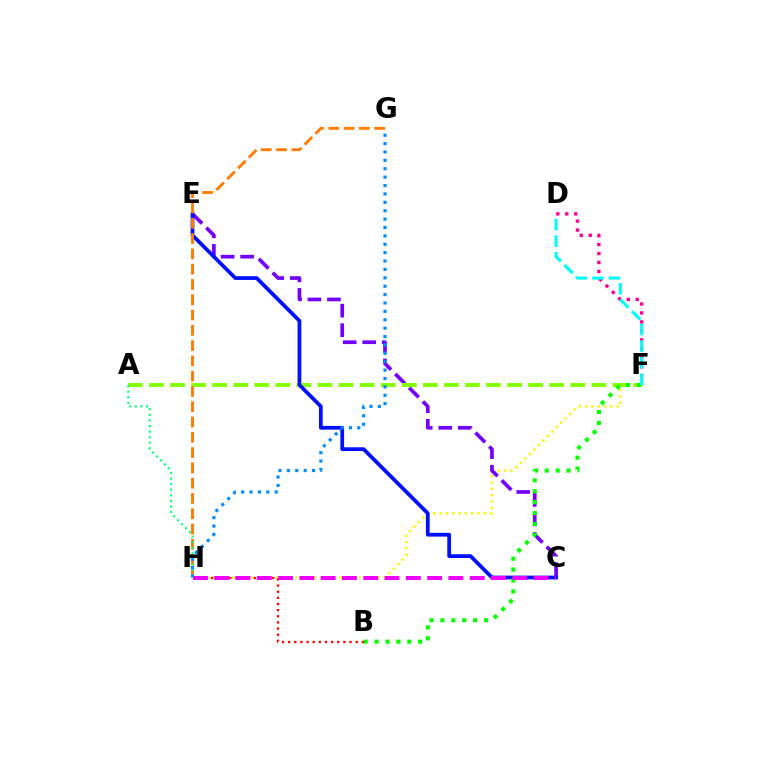{('F', 'H'): [{'color': '#fcf500', 'line_style': 'dotted', 'thickness': 1.72}], ('C', 'E'): [{'color': '#7200ff', 'line_style': 'dashed', 'thickness': 2.65}, {'color': '#0010ff', 'line_style': 'solid', 'thickness': 2.71}], ('A', 'F'): [{'color': '#84ff00', 'line_style': 'dashed', 'thickness': 2.86}], ('G', 'H'): [{'color': '#ff7c00', 'line_style': 'dashed', 'thickness': 2.08}, {'color': '#008cff', 'line_style': 'dotted', 'thickness': 2.28}], ('D', 'F'): [{'color': '#ff0094', 'line_style': 'dotted', 'thickness': 2.44}, {'color': '#00fff6', 'line_style': 'dashed', 'thickness': 2.25}], ('B', 'F'): [{'color': '#08ff00', 'line_style': 'dotted', 'thickness': 2.96}], ('B', 'H'): [{'color': '#ff0000', 'line_style': 'dotted', 'thickness': 1.67}], ('C', 'H'): [{'color': '#ee00ff', 'line_style': 'dashed', 'thickness': 2.89}], ('A', 'H'): [{'color': '#00ff74', 'line_style': 'dotted', 'thickness': 1.52}]}